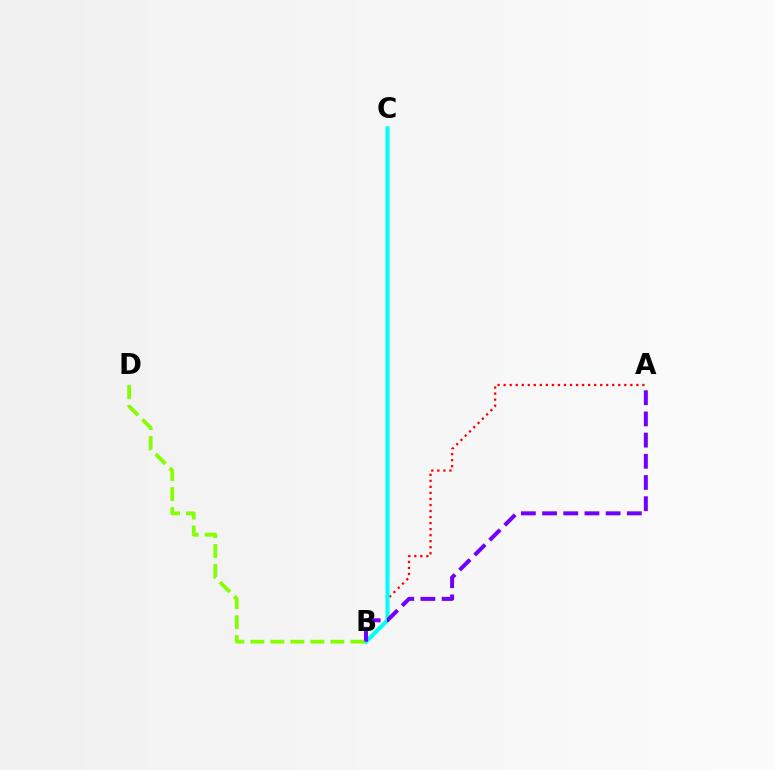{('A', 'B'): [{'color': '#ff0000', 'line_style': 'dotted', 'thickness': 1.64}, {'color': '#7200ff', 'line_style': 'dashed', 'thickness': 2.88}], ('B', 'C'): [{'color': '#00fff6', 'line_style': 'solid', 'thickness': 2.92}], ('B', 'D'): [{'color': '#84ff00', 'line_style': 'dashed', 'thickness': 2.72}]}